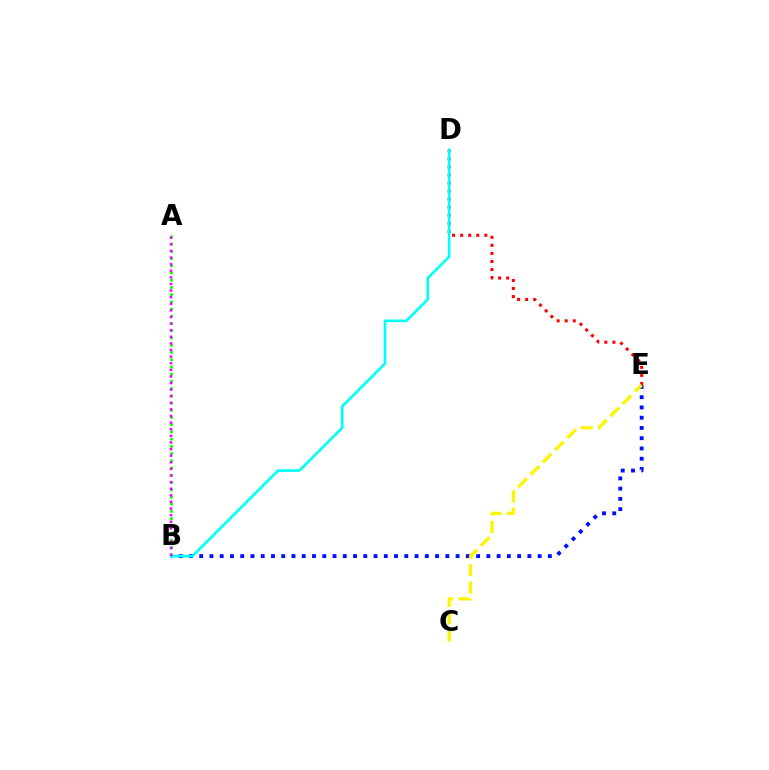{('D', 'E'): [{'color': '#ff0000', 'line_style': 'dotted', 'thickness': 2.19}], ('B', 'E'): [{'color': '#0010ff', 'line_style': 'dotted', 'thickness': 2.79}], ('A', 'B'): [{'color': '#08ff00', 'line_style': 'dotted', 'thickness': 1.96}, {'color': '#ee00ff', 'line_style': 'dotted', 'thickness': 1.79}], ('B', 'D'): [{'color': '#00fff6', 'line_style': 'solid', 'thickness': 1.91}], ('C', 'E'): [{'color': '#fcf500', 'line_style': 'dashed', 'thickness': 2.36}]}